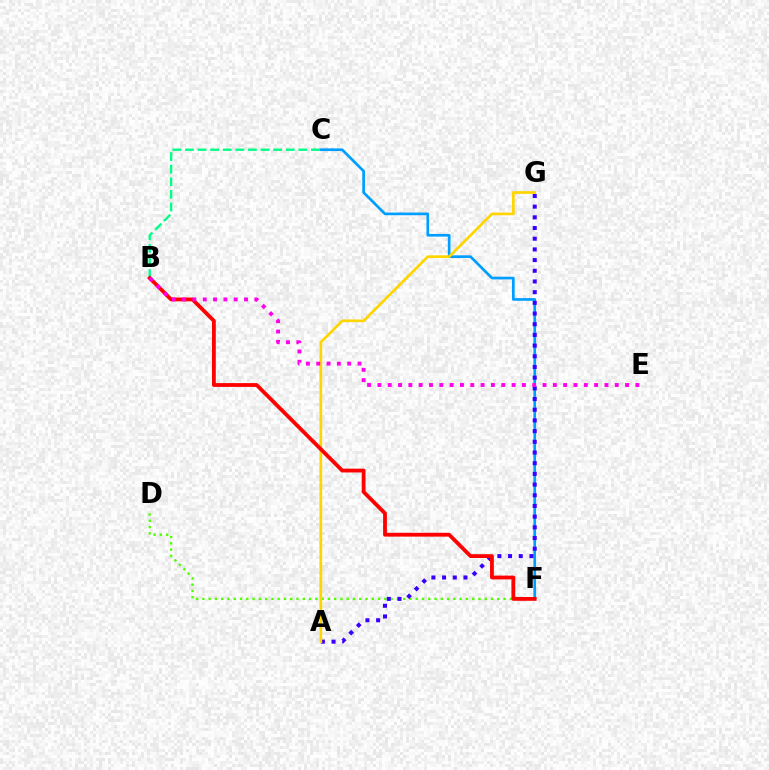{('C', 'F'): [{'color': '#009eff', 'line_style': 'solid', 'thickness': 1.93}], ('D', 'F'): [{'color': '#4fff00', 'line_style': 'dotted', 'thickness': 1.7}], ('B', 'C'): [{'color': '#00ff86', 'line_style': 'dashed', 'thickness': 1.71}], ('A', 'G'): [{'color': '#3700ff', 'line_style': 'dotted', 'thickness': 2.9}, {'color': '#ffd500', 'line_style': 'solid', 'thickness': 1.95}], ('B', 'F'): [{'color': '#ff0000', 'line_style': 'solid', 'thickness': 2.74}], ('B', 'E'): [{'color': '#ff00ed', 'line_style': 'dotted', 'thickness': 2.8}]}